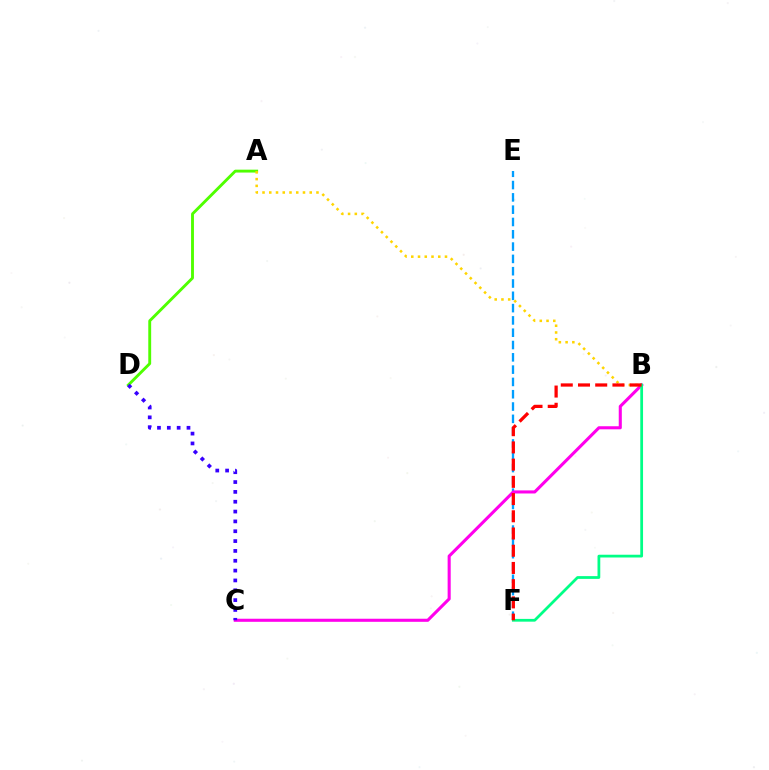{('E', 'F'): [{'color': '#009eff', 'line_style': 'dashed', 'thickness': 1.67}], ('A', 'D'): [{'color': '#4fff00', 'line_style': 'solid', 'thickness': 2.07}], ('B', 'C'): [{'color': '#ff00ed', 'line_style': 'solid', 'thickness': 2.22}], ('B', 'F'): [{'color': '#00ff86', 'line_style': 'solid', 'thickness': 1.99}, {'color': '#ff0000', 'line_style': 'dashed', 'thickness': 2.34}], ('A', 'B'): [{'color': '#ffd500', 'line_style': 'dotted', 'thickness': 1.83}], ('C', 'D'): [{'color': '#3700ff', 'line_style': 'dotted', 'thickness': 2.67}]}